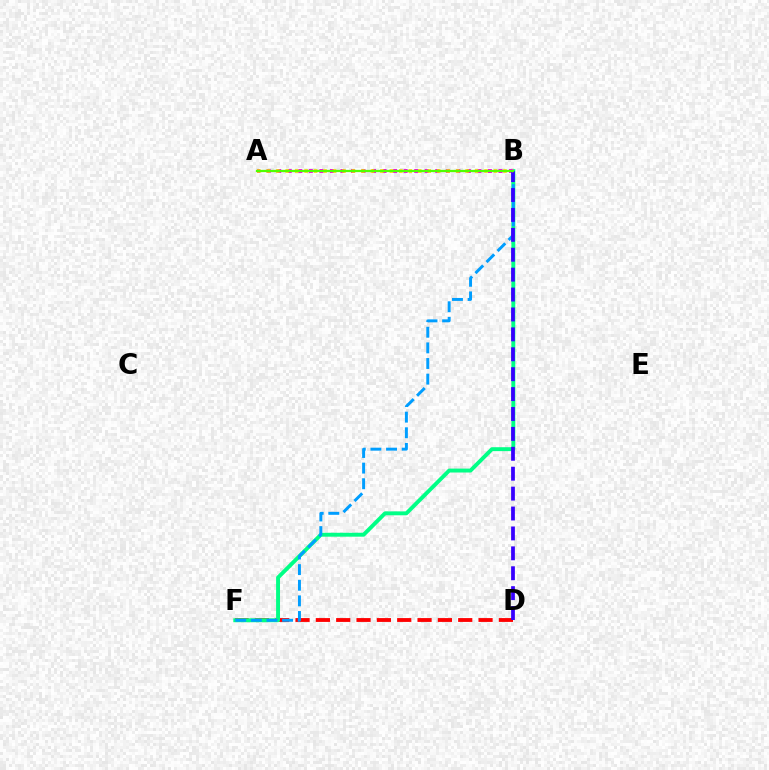{('D', 'F'): [{'color': '#ff0000', 'line_style': 'dashed', 'thickness': 2.76}], ('B', 'F'): [{'color': '#00ff86', 'line_style': 'solid', 'thickness': 2.82}, {'color': '#009eff', 'line_style': 'dashed', 'thickness': 2.12}], ('A', 'B'): [{'color': '#ff00ed', 'line_style': 'dotted', 'thickness': 2.86}, {'color': '#ffd500', 'line_style': 'dotted', 'thickness': 2.57}, {'color': '#4fff00', 'line_style': 'solid', 'thickness': 1.62}], ('B', 'D'): [{'color': '#3700ff', 'line_style': 'dashed', 'thickness': 2.7}]}